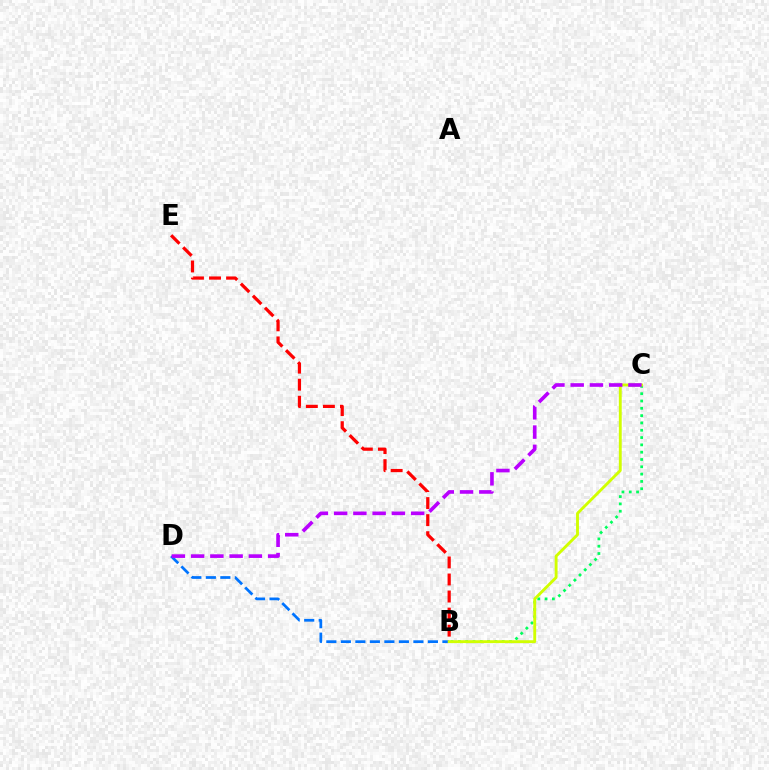{('B', 'C'): [{'color': '#00ff5c', 'line_style': 'dotted', 'thickness': 1.99}, {'color': '#d1ff00', 'line_style': 'solid', 'thickness': 2.07}], ('B', 'D'): [{'color': '#0074ff', 'line_style': 'dashed', 'thickness': 1.97}], ('C', 'D'): [{'color': '#b900ff', 'line_style': 'dashed', 'thickness': 2.62}], ('B', 'E'): [{'color': '#ff0000', 'line_style': 'dashed', 'thickness': 2.32}]}